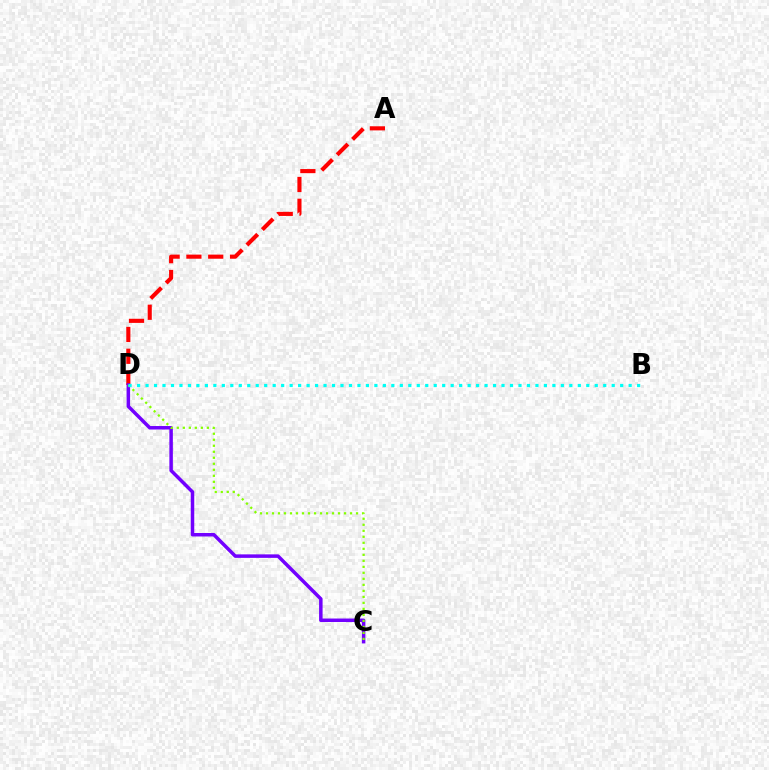{('A', 'D'): [{'color': '#ff0000', 'line_style': 'dashed', 'thickness': 2.96}], ('C', 'D'): [{'color': '#7200ff', 'line_style': 'solid', 'thickness': 2.52}, {'color': '#84ff00', 'line_style': 'dotted', 'thickness': 1.63}], ('B', 'D'): [{'color': '#00fff6', 'line_style': 'dotted', 'thickness': 2.3}]}